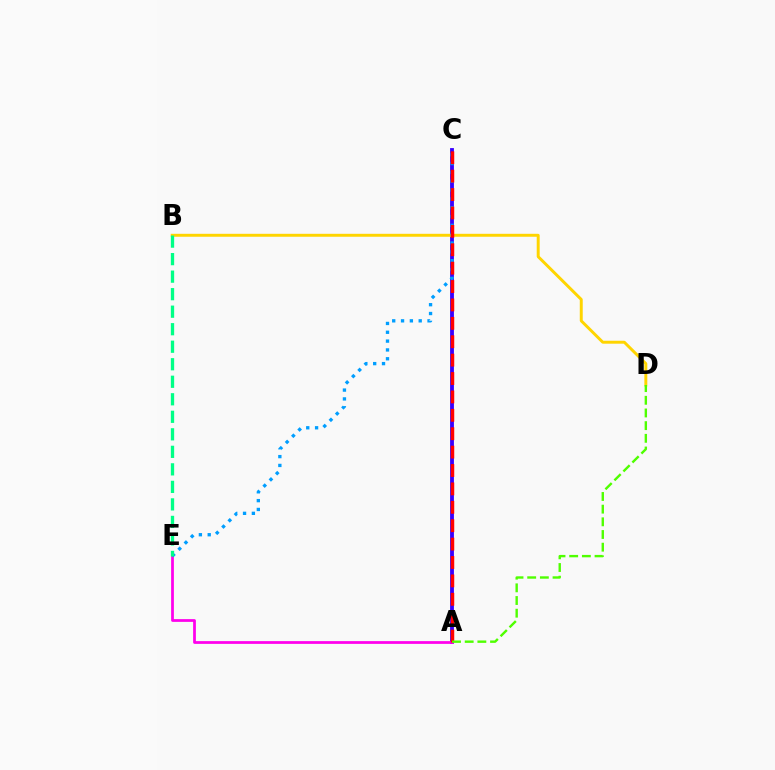{('A', 'C'): [{'color': '#3700ff', 'line_style': 'solid', 'thickness': 2.75}, {'color': '#ff0000', 'line_style': 'dashed', 'thickness': 2.5}], ('B', 'D'): [{'color': '#ffd500', 'line_style': 'solid', 'thickness': 2.12}], ('A', 'E'): [{'color': '#ff00ed', 'line_style': 'solid', 'thickness': 1.98}], ('C', 'E'): [{'color': '#009eff', 'line_style': 'dotted', 'thickness': 2.4}], ('B', 'E'): [{'color': '#00ff86', 'line_style': 'dashed', 'thickness': 2.38}], ('A', 'D'): [{'color': '#4fff00', 'line_style': 'dashed', 'thickness': 1.72}]}